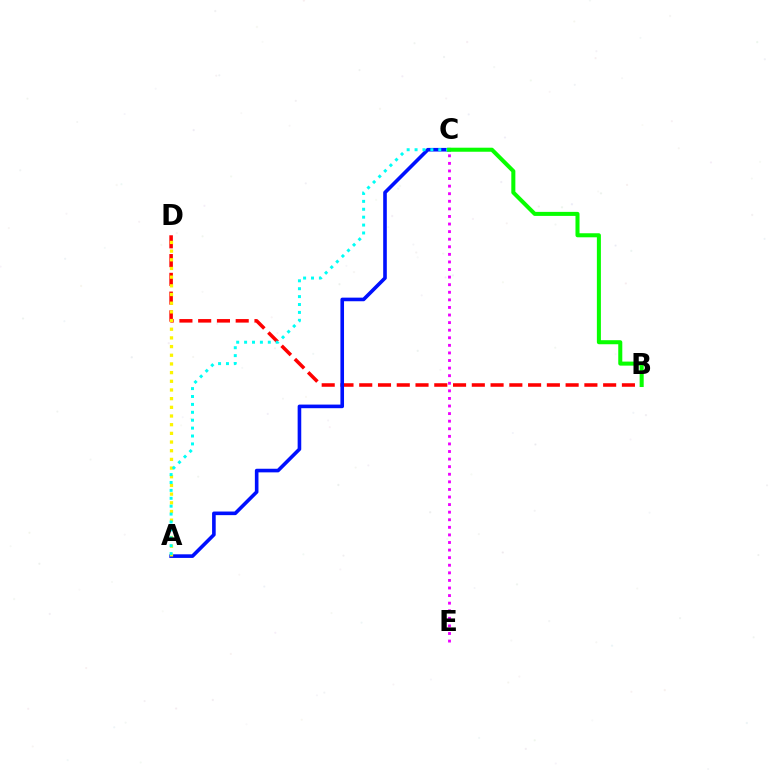{('B', 'D'): [{'color': '#ff0000', 'line_style': 'dashed', 'thickness': 2.55}], ('A', 'C'): [{'color': '#0010ff', 'line_style': 'solid', 'thickness': 2.6}, {'color': '#00fff6', 'line_style': 'dotted', 'thickness': 2.15}], ('A', 'D'): [{'color': '#fcf500', 'line_style': 'dotted', 'thickness': 2.36}], ('B', 'C'): [{'color': '#08ff00', 'line_style': 'solid', 'thickness': 2.91}], ('C', 'E'): [{'color': '#ee00ff', 'line_style': 'dotted', 'thickness': 2.06}]}